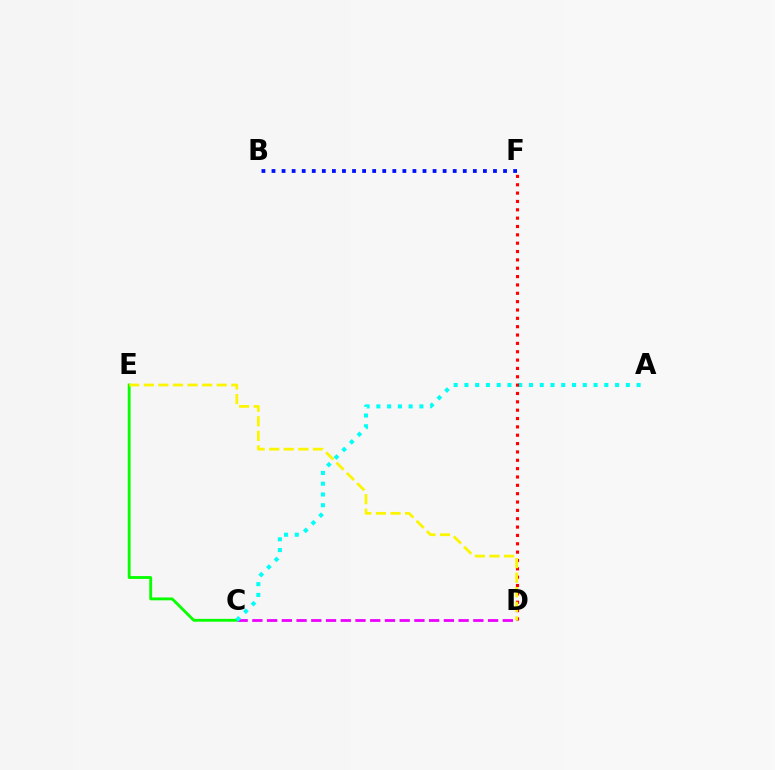{('C', 'E'): [{'color': '#08ff00', 'line_style': 'solid', 'thickness': 2.05}], ('C', 'D'): [{'color': '#ee00ff', 'line_style': 'dashed', 'thickness': 2.0}], ('A', 'C'): [{'color': '#00fff6', 'line_style': 'dotted', 'thickness': 2.92}], ('B', 'F'): [{'color': '#0010ff', 'line_style': 'dotted', 'thickness': 2.74}], ('D', 'F'): [{'color': '#ff0000', 'line_style': 'dotted', 'thickness': 2.27}], ('D', 'E'): [{'color': '#fcf500', 'line_style': 'dashed', 'thickness': 1.98}]}